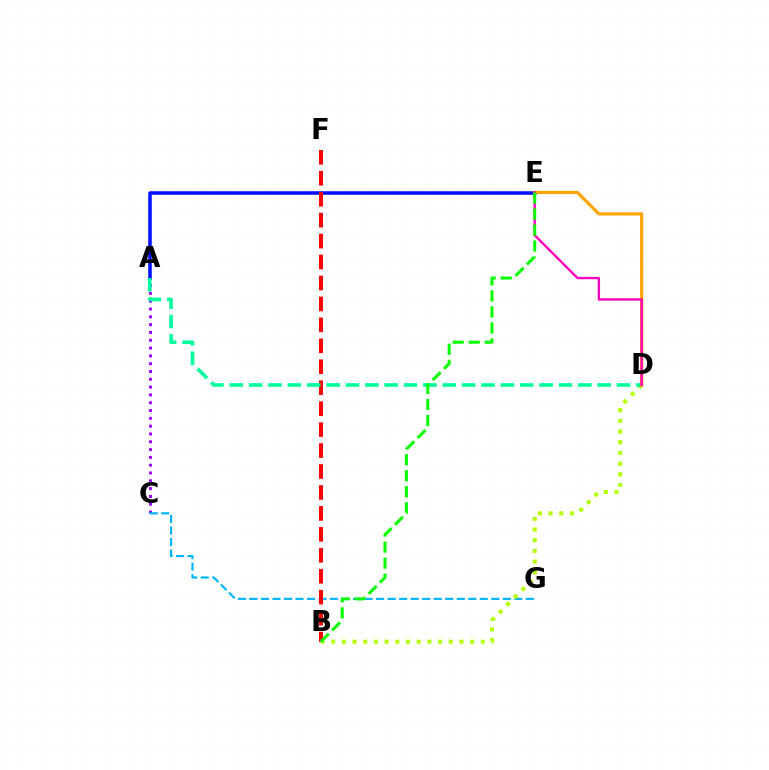{('A', 'E'): [{'color': '#0010ff', 'line_style': 'solid', 'thickness': 2.54}], ('A', 'C'): [{'color': '#9b00ff', 'line_style': 'dotted', 'thickness': 2.12}], ('C', 'G'): [{'color': '#00b5ff', 'line_style': 'dashed', 'thickness': 1.56}], ('B', 'F'): [{'color': '#ff0000', 'line_style': 'dashed', 'thickness': 2.85}], ('B', 'D'): [{'color': '#b3ff00', 'line_style': 'dotted', 'thickness': 2.9}], ('A', 'D'): [{'color': '#00ff9d', 'line_style': 'dashed', 'thickness': 2.63}], ('D', 'E'): [{'color': '#ffa500', 'line_style': 'solid', 'thickness': 2.32}, {'color': '#ff00bd', 'line_style': 'solid', 'thickness': 1.7}], ('B', 'E'): [{'color': '#08ff00', 'line_style': 'dashed', 'thickness': 2.18}]}